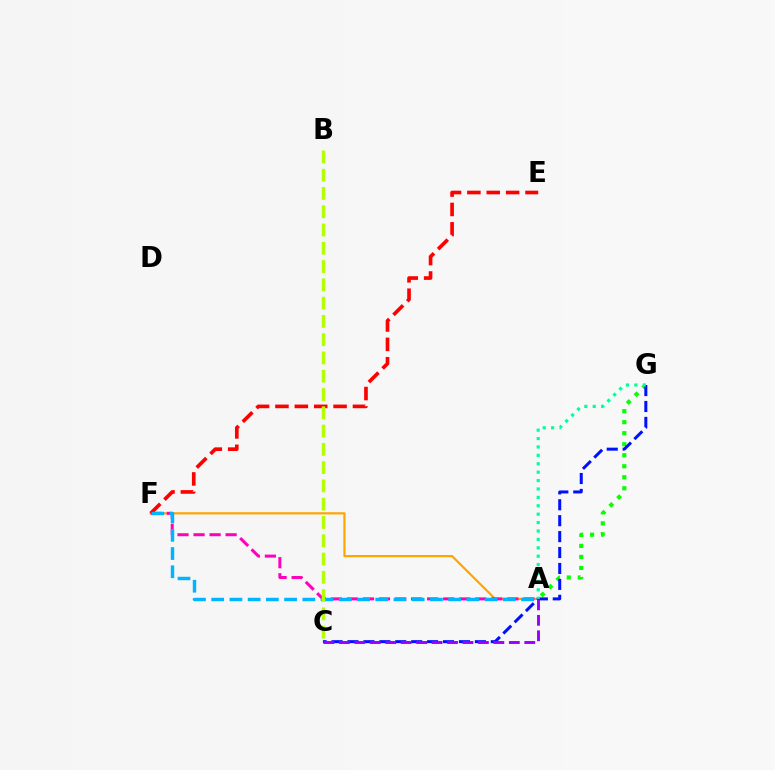{('A', 'G'): [{'color': '#08ff00', 'line_style': 'dotted', 'thickness': 2.99}, {'color': '#00ff9d', 'line_style': 'dotted', 'thickness': 2.28}], ('A', 'F'): [{'color': '#ffa500', 'line_style': 'solid', 'thickness': 1.58}, {'color': '#ff00bd', 'line_style': 'dashed', 'thickness': 2.18}, {'color': '#00b5ff', 'line_style': 'dashed', 'thickness': 2.48}], ('E', 'F'): [{'color': '#ff0000', 'line_style': 'dashed', 'thickness': 2.63}], ('B', 'C'): [{'color': '#b3ff00', 'line_style': 'dashed', 'thickness': 2.48}], ('C', 'G'): [{'color': '#0010ff', 'line_style': 'dashed', 'thickness': 2.16}], ('A', 'C'): [{'color': '#9b00ff', 'line_style': 'dashed', 'thickness': 2.1}]}